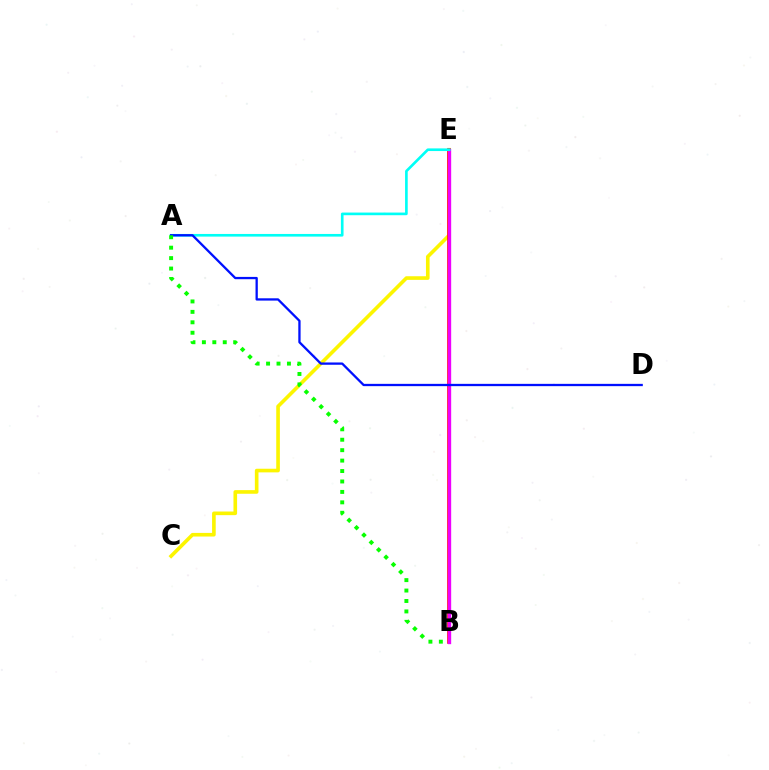{('C', 'E'): [{'color': '#fcf500', 'line_style': 'solid', 'thickness': 2.61}], ('B', 'E'): [{'color': '#ff0000', 'line_style': 'solid', 'thickness': 2.56}, {'color': '#ee00ff', 'line_style': 'solid', 'thickness': 2.41}], ('A', 'E'): [{'color': '#00fff6', 'line_style': 'solid', 'thickness': 1.91}], ('A', 'D'): [{'color': '#0010ff', 'line_style': 'solid', 'thickness': 1.65}], ('A', 'B'): [{'color': '#08ff00', 'line_style': 'dotted', 'thickness': 2.84}]}